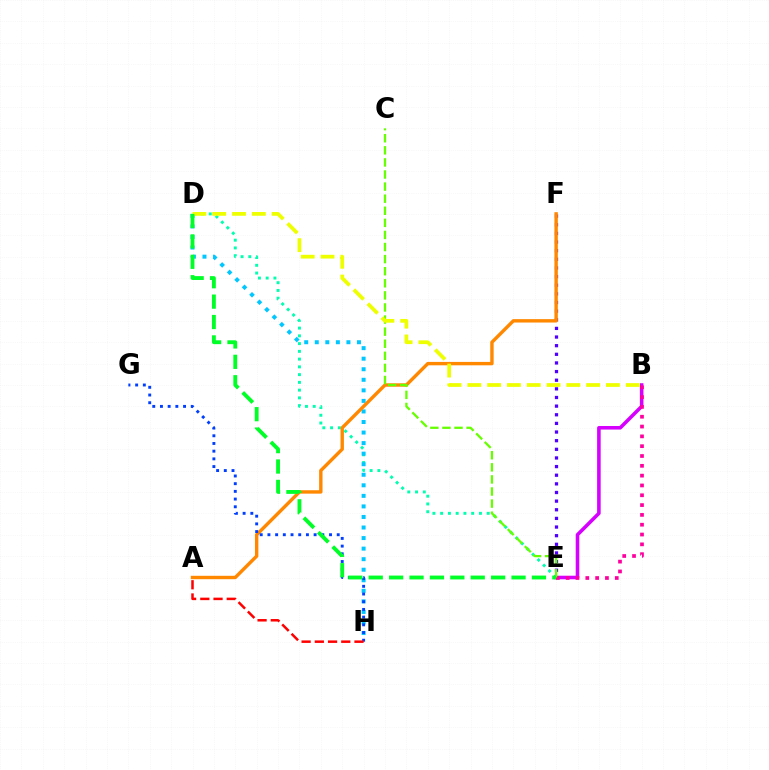{('D', 'E'): [{'color': '#00ffaf', 'line_style': 'dotted', 'thickness': 2.11}, {'color': '#00ff27', 'line_style': 'dashed', 'thickness': 2.77}], ('D', 'H'): [{'color': '#00c7ff', 'line_style': 'dotted', 'thickness': 2.87}], ('E', 'F'): [{'color': '#4f00ff', 'line_style': 'dotted', 'thickness': 2.35}], ('A', 'F'): [{'color': '#ff8800', 'line_style': 'solid', 'thickness': 2.44}], ('G', 'H'): [{'color': '#003fff', 'line_style': 'dotted', 'thickness': 2.09}], ('B', 'E'): [{'color': '#d600ff', 'line_style': 'solid', 'thickness': 2.56}, {'color': '#ff00a0', 'line_style': 'dotted', 'thickness': 2.67}], ('C', 'E'): [{'color': '#66ff00', 'line_style': 'dashed', 'thickness': 1.64}], ('B', 'D'): [{'color': '#eeff00', 'line_style': 'dashed', 'thickness': 2.69}], ('A', 'H'): [{'color': '#ff0000', 'line_style': 'dashed', 'thickness': 1.8}]}